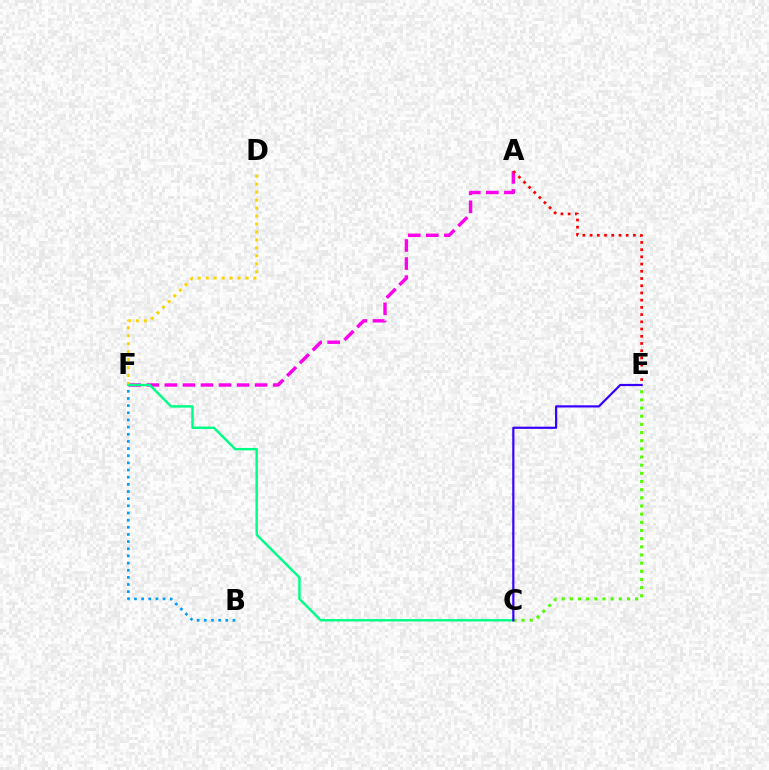{('A', 'F'): [{'color': '#ff00ed', 'line_style': 'dashed', 'thickness': 2.45}], ('A', 'E'): [{'color': '#ff0000', 'line_style': 'dotted', 'thickness': 1.96}], ('D', 'F'): [{'color': '#ffd500', 'line_style': 'dotted', 'thickness': 2.16}], ('B', 'F'): [{'color': '#009eff', 'line_style': 'dotted', 'thickness': 1.94}], ('C', 'F'): [{'color': '#00ff86', 'line_style': 'solid', 'thickness': 1.77}], ('C', 'E'): [{'color': '#4fff00', 'line_style': 'dotted', 'thickness': 2.22}, {'color': '#3700ff', 'line_style': 'solid', 'thickness': 1.58}]}